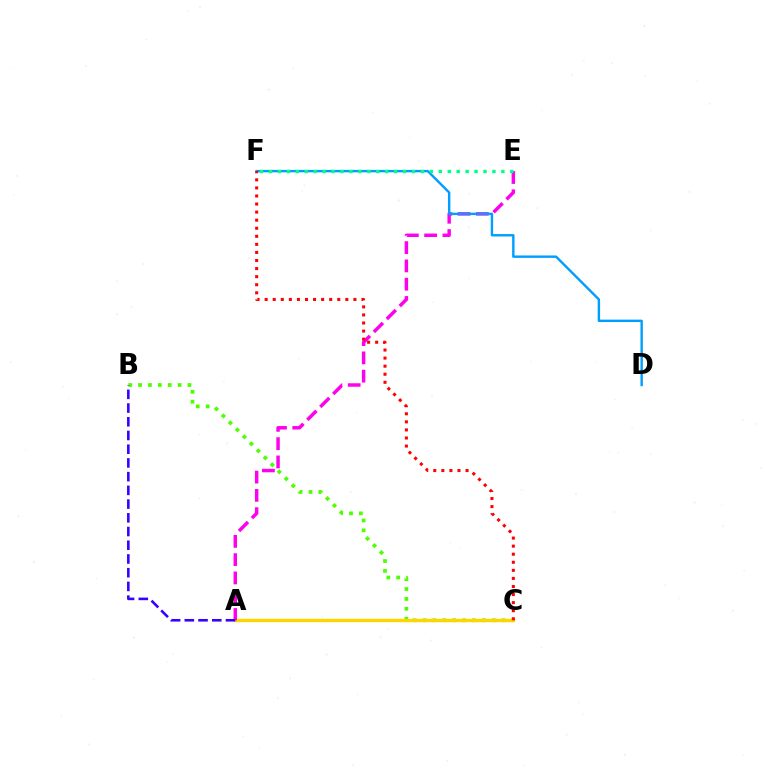{('B', 'C'): [{'color': '#4fff00', 'line_style': 'dotted', 'thickness': 2.68}], ('A', 'C'): [{'color': '#ffd500', 'line_style': 'solid', 'thickness': 2.46}], ('A', 'E'): [{'color': '#ff00ed', 'line_style': 'dashed', 'thickness': 2.48}], ('A', 'B'): [{'color': '#3700ff', 'line_style': 'dashed', 'thickness': 1.86}], ('D', 'F'): [{'color': '#009eff', 'line_style': 'solid', 'thickness': 1.73}], ('C', 'F'): [{'color': '#ff0000', 'line_style': 'dotted', 'thickness': 2.19}], ('E', 'F'): [{'color': '#00ff86', 'line_style': 'dotted', 'thickness': 2.43}]}